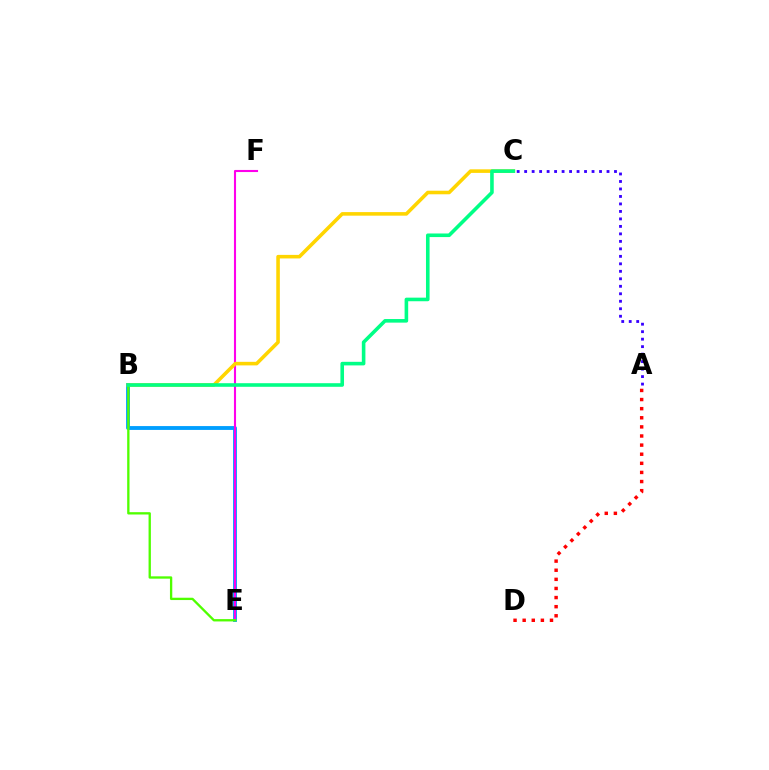{('B', 'E'): [{'color': '#009eff', 'line_style': 'solid', 'thickness': 2.77}, {'color': '#4fff00', 'line_style': 'solid', 'thickness': 1.68}], ('A', 'C'): [{'color': '#3700ff', 'line_style': 'dotted', 'thickness': 2.03}], ('E', 'F'): [{'color': '#ff00ed', 'line_style': 'solid', 'thickness': 1.51}], ('B', 'C'): [{'color': '#ffd500', 'line_style': 'solid', 'thickness': 2.57}, {'color': '#00ff86', 'line_style': 'solid', 'thickness': 2.59}], ('A', 'D'): [{'color': '#ff0000', 'line_style': 'dotted', 'thickness': 2.48}]}